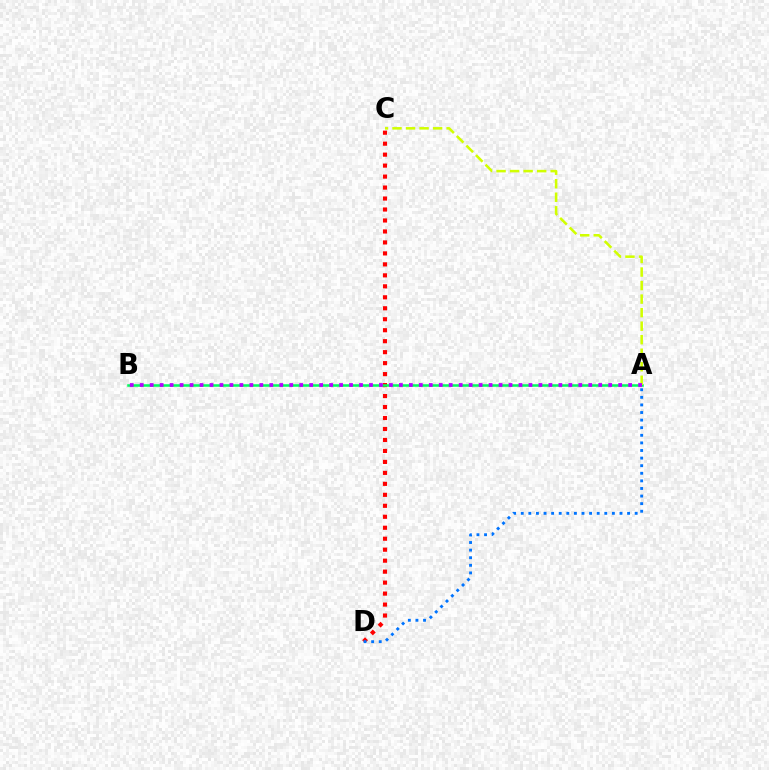{('C', 'D'): [{'color': '#ff0000', 'line_style': 'dotted', 'thickness': 2.98}], ('A', 'B'): [{'color': '#00ff5c', 'line_style': 'solid', 'thickness': 1.83}, {'color': '#b900ff', 'line_style': 'dotted', 'thickness': 2.71}], ('A', 'C'): [{'color': '#d1ff00', 'line_style': 'dashed', 'thickness': 1.84}], ('A', 'D'): [{'color': '#0074ff', 'line_style': 'dotted', 'thickness': 2.06}]}